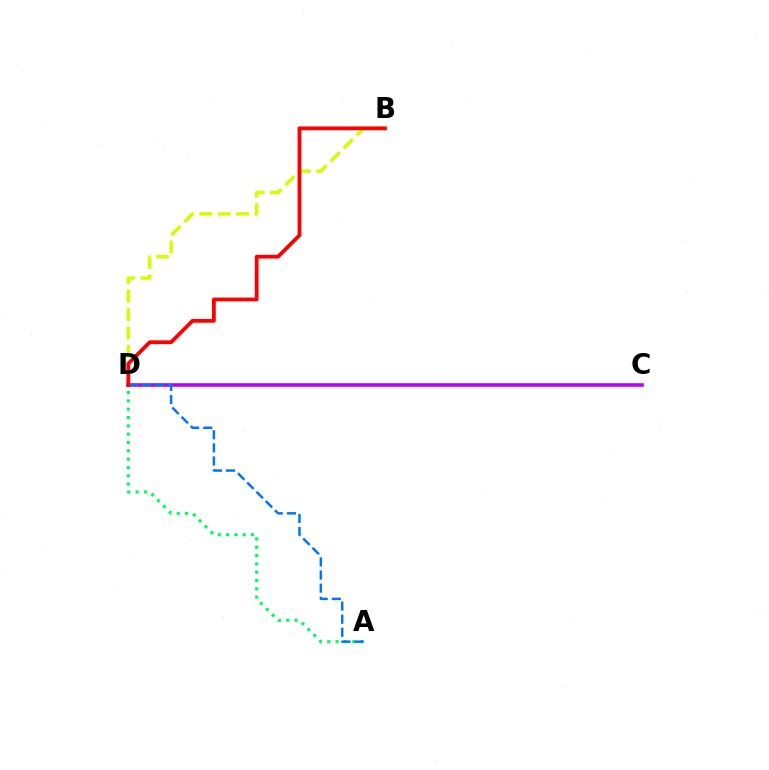{('B', 'D'): [{'color': '#d1ff00', 'line_style': 'dashed', 'thickness': 2.5}, {'color': '#ff0000', 'line_style': 'solid', 'thickness': 2.73}], ('C', 'D'): [{'color': '#b900ff', 'line_style': 'solid', 'thickness': 2.57}], ('A', 'D'): [{'color': '#00ff5c', 'line_style': 'dotted', 'thickness': 2.26}, {'color': '#0074ff', 'line_style': 'dashed', 'thickness': 1.78}]}